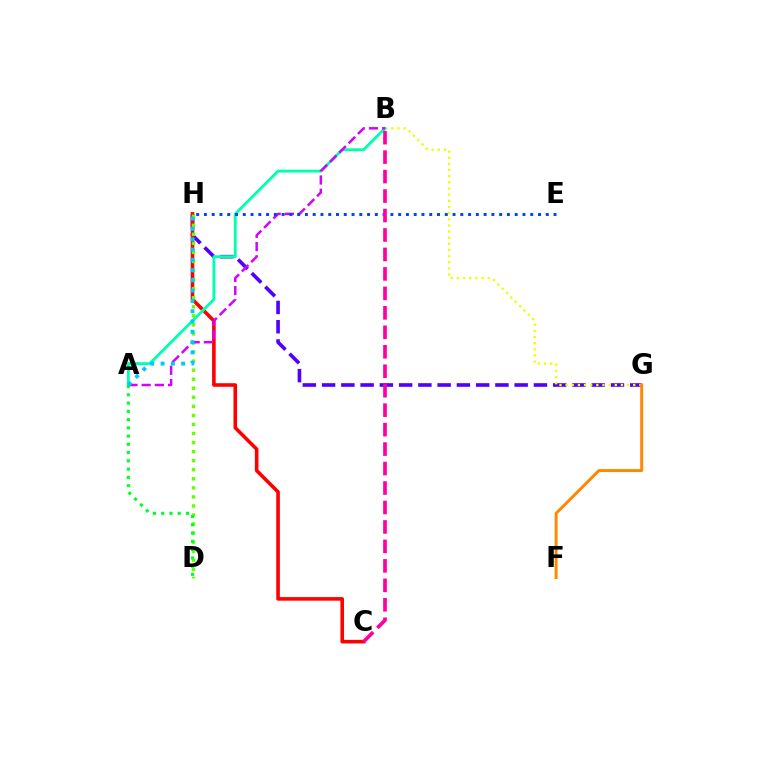{('G', 'H'): [{'color': '#4f00ff', 'line_style': 'dashed', 'thickness': 2.62}], ('C', 'H'): [{'color': '#ff0000', 'line_style': 'solid', 'thickness': 2.58}], ('B', 'G'): [{'color': '#eeff00', 'line_style': 'dotted', 'thickness': 1.67}], ('F', 'G'): [{'color': '#ff8800', 'line_style': 'solid', 'thickness': 2.12}], ('A', 'B'): [{'color': '#00ffaf', 'line_style': 'solid', 'thickness': 2.05}, {'color': '#d600ff', 'line_style': 'dashed', 'thickness': 1.79}], ('D', 'H'): [{'color': '#66ff00', 'line_style': 'dotted', 'thickness': 2.46}], ('E', 'H'): [{'color': '#003fff', 'line_style': 'dotted', 'thickness': 2.11}], ('A', 'D'): [{'color': '#00ff27', 'line_style': 'dotted', 'thickness': 2.24}], ('B', 'C'): [{'color': '#ff00a0', 'line_style': 'dashed', 'thickness': 2.64}], ('A', 'H'): [{'color': '#00c7ff', 'line_style': 'dotted', 'thickness': 2.8}]}